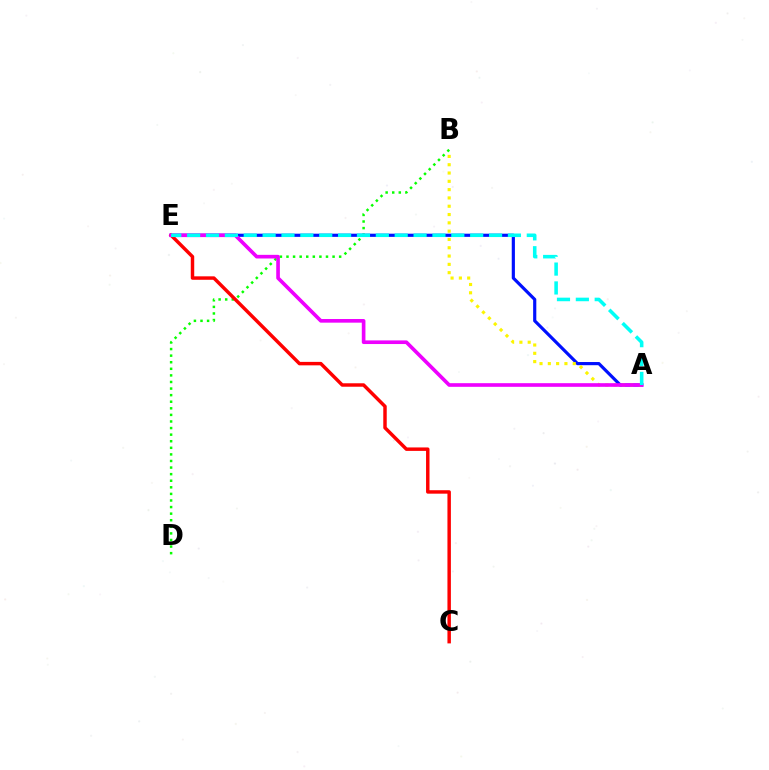{('B', 'D'): [{'color': '#08ff00', 'line_style': 'dotted', 'thickness': 1.79}], ('A', 'E'): [{'color': '#0010ff', 'line_style': 'solid', 'thickness': 2.28}, {'color': '#ee00ff', 'line_style': 'solid', 'thickness': 2.62}, {'color': '#00fff6', 'line_style': 'dashed', 'thickness': 2.56}], ('C', 'E'): [{'color': '#ff0000', 'line_style': 'solid', 'thickness': 2.49}], ('A', 'B'): [{'color': '#fcf500', 'line_style': 'dotted', 'thickness': 2.26}]}